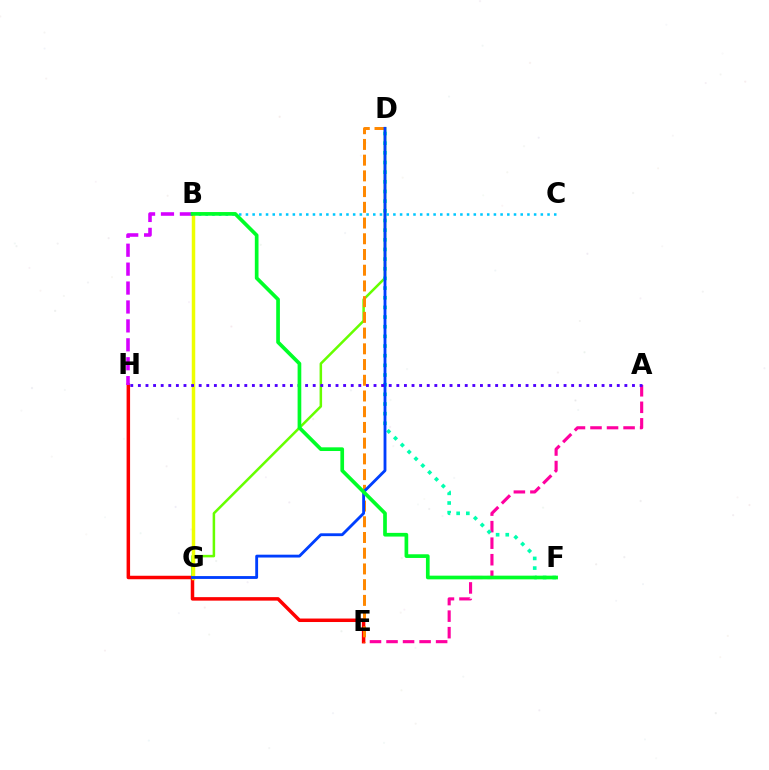{('A', 'E'): [{'color': '#ff00a0', 'line_style': 'dashed', 'thickness': 2.25}], ('E', 'H'): [{'color': '#ff0000', 'line_style': 'solid', 'thickness': 2.52}], ('D', 'G'): [{'color': '#66ff00', 'line_style': 'solid', 'thickness': 1.81}, {'color': '#003fff', 'line_style': 'solid', 'thickness': 2.05}], ('B', 'C'): [{'color': '#00c7ff', 'line_style': 'dotted', 'thickness': 1.82}], ('D', 'F'): [{'color': '#00ffaf', 'line_style': 'dotted', 'thickness': 2.62}], ('D', 'E'): [{'color': '#ff8800', 'line_style': 'dashed', 'thickness': 2.14}], ('B', 'G'): [{'color': '#eeff00', 'line_style': 'solid', 'thickness': 2.5}], ('A', 'H'): [{'color': '#4f00ff', 'line_style': 'dotted', 'thickness': 2.07}], ('B', 'H'): [{'color': '#d600ff', 'line_style': 'dashed', 'thickness': 2.57}], ('B', 'F'): [{'color': '#00ff27', 'line_style': 'solid', 'thickness': 2.65}]}